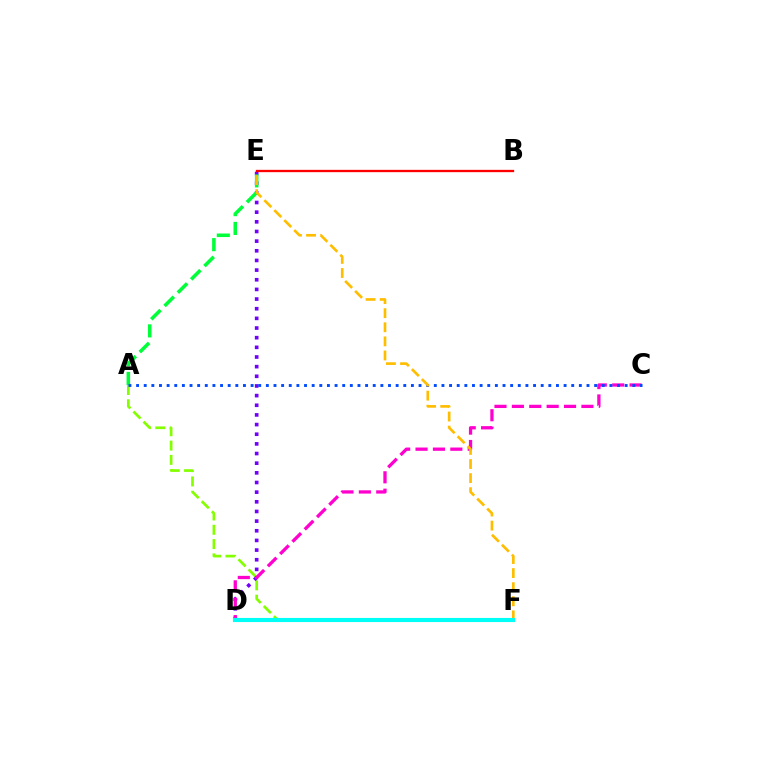{('A', 'F'): [{'color': '#84ff00', 'line_style': 'dashed', 'thickness': 1.94}], ('D', 'E'): [{'color': '#7200ff', 'line_style': 'dotted', 'thickness': 2.62}], ('A', 'E'): [{'color': '#00ff39', 'line_style': 'dashed', 'thickness': 2.55}], ('C', 'D'): [{'color': '#ff00cf', 'line_style': 'dashed', 'thickness': 2.36}], ('A', 'C'): [{'color': '#004bff', 'line_style': 'dotted', 'thickness': 2.07}], ('E', 'F'): [{'color': '#ffbd00', 'line_style': 'dashed', 'thickness': 1.91}], ('B', 'E'): [{'color': '#ff0000', 'line_style': 'solid', 'thickness': 1.66}], ('D', 'F'): [{'color': '#00fff6', 'line_style': 'solid', 'thickness': 2.96}]}